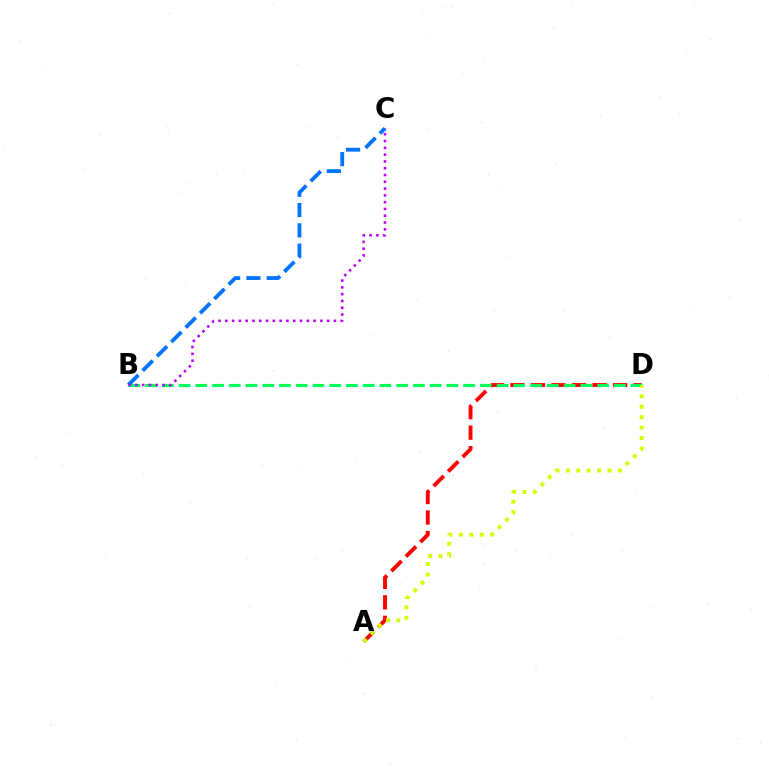{('A', 'D'): [{'color': '#ff0000', 'line_style': 'dashed', 'thickness': 2.79}, {'color': '#d1ff00', 'line_style': 'dotted', 'thickness': 2.83}], ('B', 'D'): [{'color': '#00ff5c', 'line_style': 'dashed', 'thickness': 2.27}], ('B', 'C'): [{'color': '#0074ff', 'line_style': 'dashed', 'thickness': 2.76}, {'color': '#b900ff', 'line_style': 'dotted', 'thickness': 1.84}]}